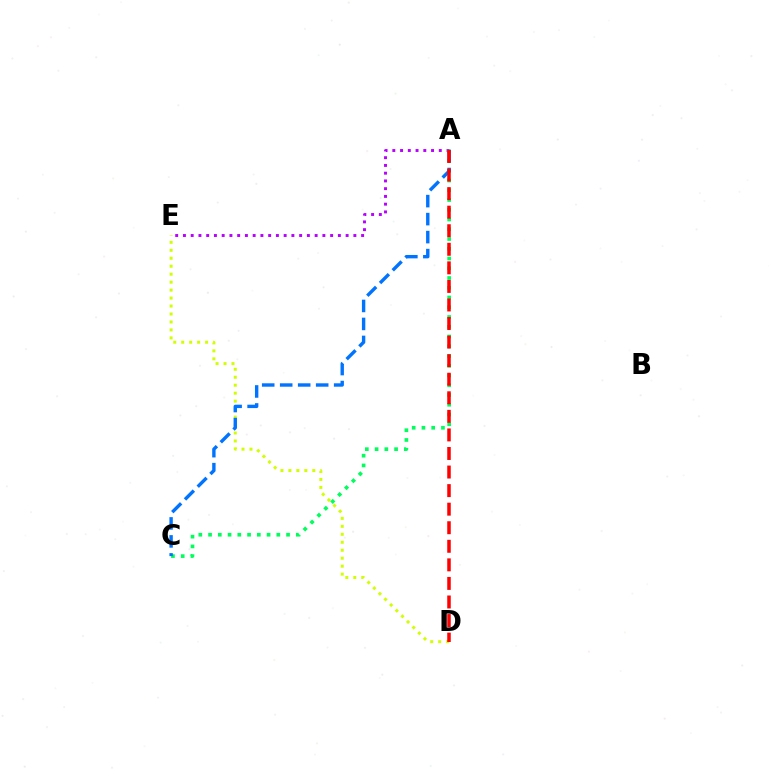{('A', 'E'): [{'color': '#b900ff', 'line_style': 'dotted', 'thickness': 2.1}], ('A', 'C'): [{'color': '#00ff5c', 'line_style': 'dotted', 'thickness': 2.65}, {'color': '#0074ff', 'line_style': 'dashed', 'thickness': 2.44}], ('D', 'E'): [{'color': '#d1ff00', 'line_style': 'dotted', 'thickness': 2.16}], ('A', 'D'): [{'color': '#ff0000', 'line_style': 'dashed', 'thickness': 2.52}]}